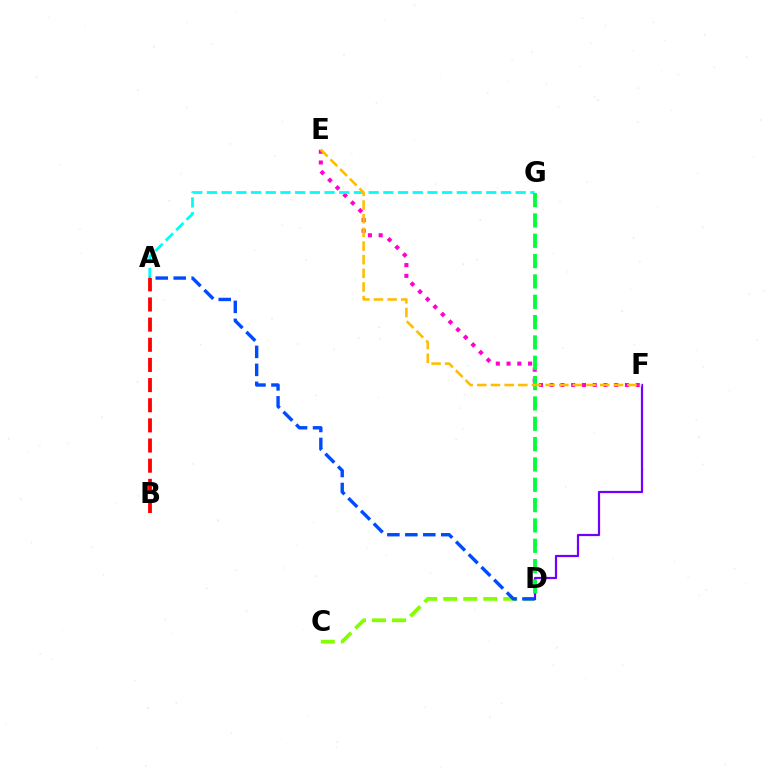{('E', 'F'): [{'color': '#ff00cf', 'line_style': 'dotted', 'thickness': 2.92}, {'color': '#ffbd00', 'line_style': 'dashed', 'thickness': 1.86}], ('C', 'D'): [{'color': '#84ff00', 'line_style': 'dashed', 'thickness': 2.72}], ('D', 'F'): [{'color': '#7200ff', 'line_style': 'solid', 'thickness': 1.6}], ('A', 'G'): [{'color': '#00fff6', 'line_style': 'dashed', 'thickness': 2.0}], ('D', 'G'): [{'color': '#00ff39', 'line_style': 'dashed', 'thickness': 2.76}], ('A', 'B'): [{'color': '#ff0000', 'line_style': 'dashed', 'thickness': 2.74}], ('A', 'D'): [{'color': '#004bff', 'line_style': 'dashed', 'thickness': 2.44}]}